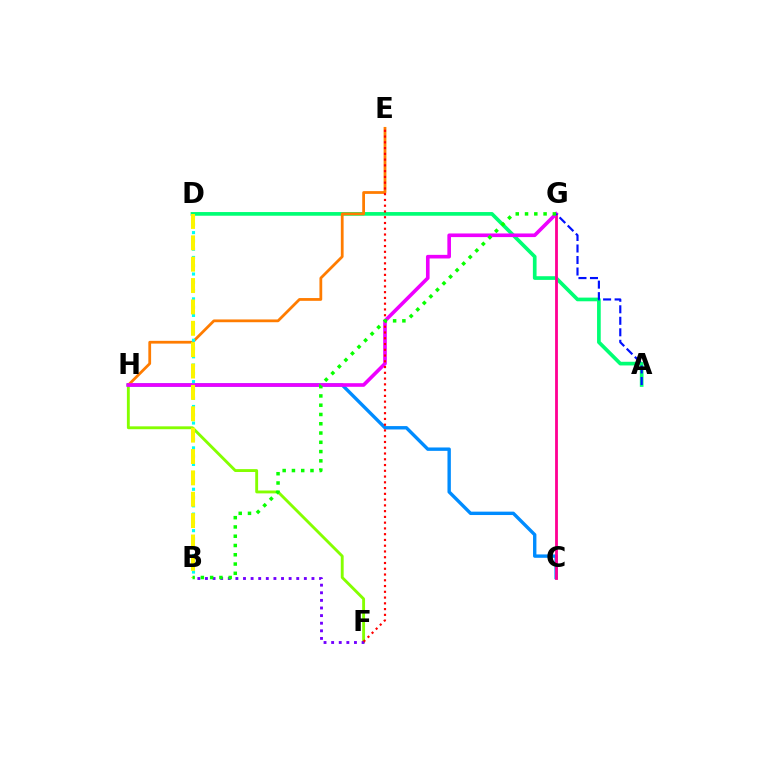{('A', 'D'): [{'color': '#00ff74', 'line_style': 'solid', 'thickness': 2.65}], ('F', 'H'): [{'color': '#84ff00', 'line_style': 'solid', 'thickness': 2.07}], ('C', 'H'): [{'color': '#008cff', 'line_style': 'solid', 'thickness': 2.44}], ('E', 'H'): [{'color': '#ff7c00', 'line_style': 'solid', 'thickness': 1.99}], ('C', 'G'): [{'color': '#ff0094', 'line_style': 'solid', 'thickness': 2.03}], ('B', 'F'): [{'color': '#7200ff', 'line_style': 'dotted', 'thickness': 2.07}], ('G', 'H'): [{'color': '#ee00ff', 'line_style': 'solid', 'thickness': 2.61}], ('E', 'F'): [{'color': '#ff0000', 'line_style': 'dotted', 'thickness': 1.57}], ('B', 'D'): [{'color': '#00fff6', 'line_style': 'dotted', 'thickness': 2.25}, {'color': '#fcf500', 'line_style': 'dashed', 'thickness': 2.9}], ('A', 'G'): [{'color': '#0010ff', 'line_style': 'dashed', 'thickness': 1.56}], ('B', 'G'): [{'color': '#08ff00', 'line_style': 'dotted', 'thickness': 2.52}]}